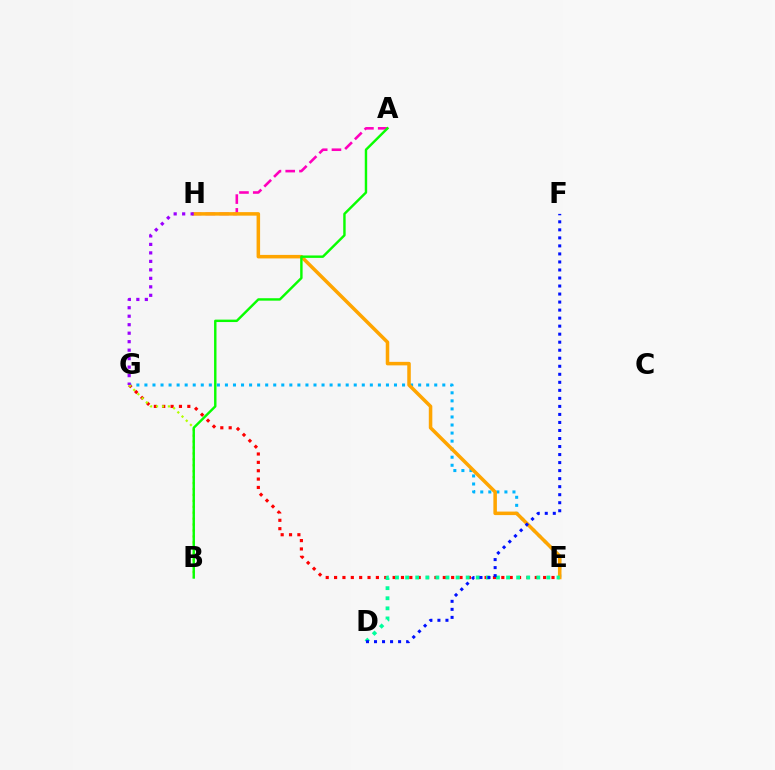{('E', 'G'): [{'color': '#00b5ff', 'line_style': 'dotted', 'thickness': 2.19}, {'color': '#ff0000', 'line_style': 'dotted', 'thickness': 2.27}], ('A', 'H'): [{'color': '#ff00bd', 'line_style': 'dashed', 'thickness': 1.87}], ('E', 'H'): [{'color': '#ffa500', 'line_style': 'solid', 'thickness': 2.54}], ('B', 'G'): [{'color': '#b3ff00', 'line_style': 'dotted', 'thickness': 1.61}], ('D', 'E'): [{'color': '#00ff9d', 'line_style': 'dotted', 'thickness': 2.74}], ('D', 'F'): [{'color': '#0010ff', 'line_style': 'dotted', 'thickness': 2.18}], ('A', 'B'): [{'color': '#08ff00', 'line_style': 'solid', 'thickness': 1.75}], ('G', 'H'): [{'color': '#9b00ff', 'line_style': 'dotted', 'thickness': 2.31}]}